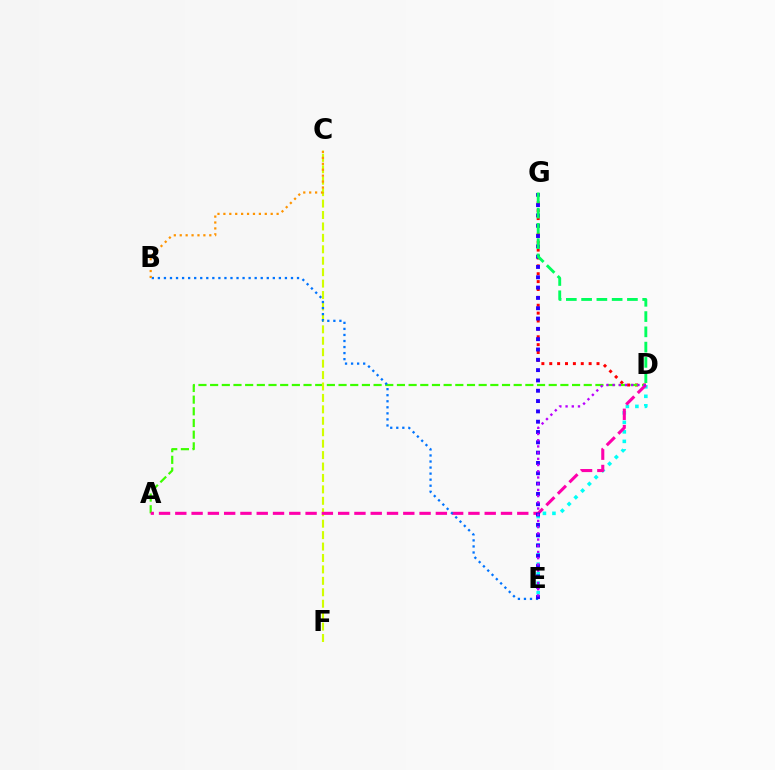{('D', 'G'): [{'color': '#ff0000', 'line_style': 'dotted', 'thickness': 2.14}, {'color': '#00ff5c', 'line_style': 'dashed', 'thickness': 2.07}], ('D', 'E'): [{'color': '#00fff6', 'line_style': 'dotted', 'thickness': 2.58}, {'color': '#b900ff', 'line_style': 'dotted', 'thickness': 1.69}], ('A', 'D'): [{'color': '#3dff00', 'line_style': 'dashed', 'thickness': 1.59}, {'color': '#ff00ac', 'line_style': 'dashed', 'thickness': 2.21}], ('C', 'F'): [{'color': '#d1ff00', 'line_style': 'dashed', 'thickness': 1.55}], ('B', 'E'): [{'color': '#0074ff', 'line_style': 'dotted', 'thickness': 1.64}], ('E', 'G'): [{'color': '#2500ff', 'line_style': 'dotted', 'thickness': 2.8}], ('B', 'C'): [{'color': '#ff9400', 'line_style': 'dotted', 'thickness': 1.61}]}